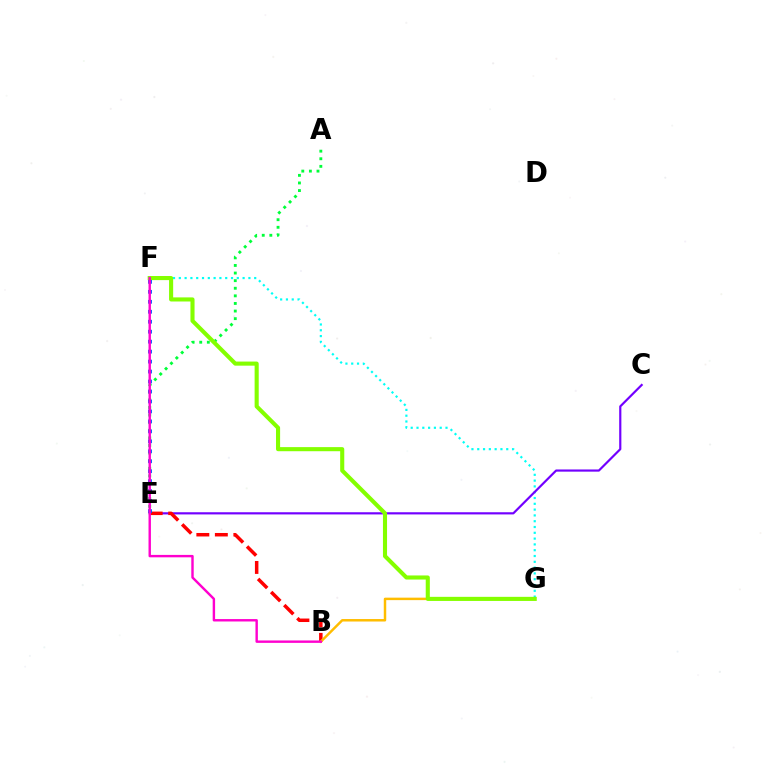{('F', 'G'): [{'color': '#00fff6', 'line_style': 'dotted', 'thickness': 1.58}, {'color': '#84ff00', 'line_style': 'solid', 'thickness': 2.95}], ('C', 'E'): [{'color': '#7200ff', 'line_style': 'solid', 'thickness': 1.57}], ('B', 'E'): [{'color': '#ff0000', 'line_style': 'dashed', 'thickness': 2.51}], ('B', 'G'): [{'color': '#ffbd00', 'line_style': 'solid', 'thickness': 1.78}], ('A', 'E'): [{'color': '#00ff39', 'line_style': 'dotted', 'thickness': 2.06}], ('E', 'F'): [{'color': '#004bff', 'line_style': 'dotted', 'thickness': 2.71}], ('B', 'F'): [{'color': '#ff00cf', 'line_style': 'solid', 'thickness': 1.74}]}